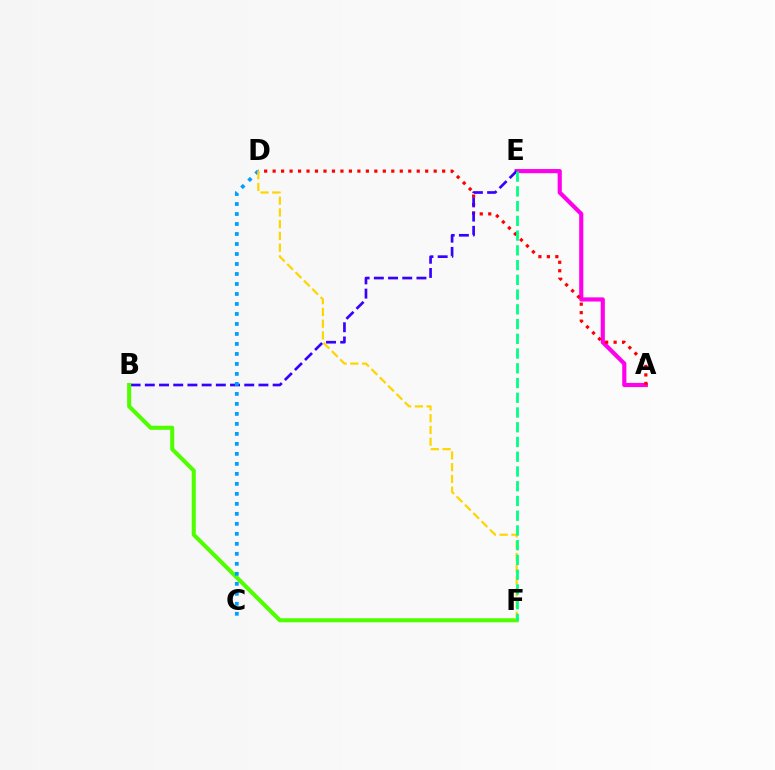{('A', 'E'): [{'color': '#ff00ed', 'line_style': 'solid', 'thickness': 2.99}], ('A', 'D'): [{'color': '#ff0000', 'line_style': 'dotted', 'thickness': 2.3}], ('B', 'E'): [{'color': '#3700ff', 'line_style': 'dashed', 'thickness': 1.93}], ('B', 'F'): [{'color': '#4fff00', 'line_style': 'solid', 'thickness': 2.93}], ('C', 'D'): [{'color': '#009eff', 'line_style': 'dotted', 'thickness': 2.72}], ('D', 'F'): [{'color': '#ffd500', 'line_style': 'dashed', 'thickness': 1.6}], ('E', 'F'): [{'color': '#00ff86', 'line_style': 'dashed', 'thickness': 2.0}]}